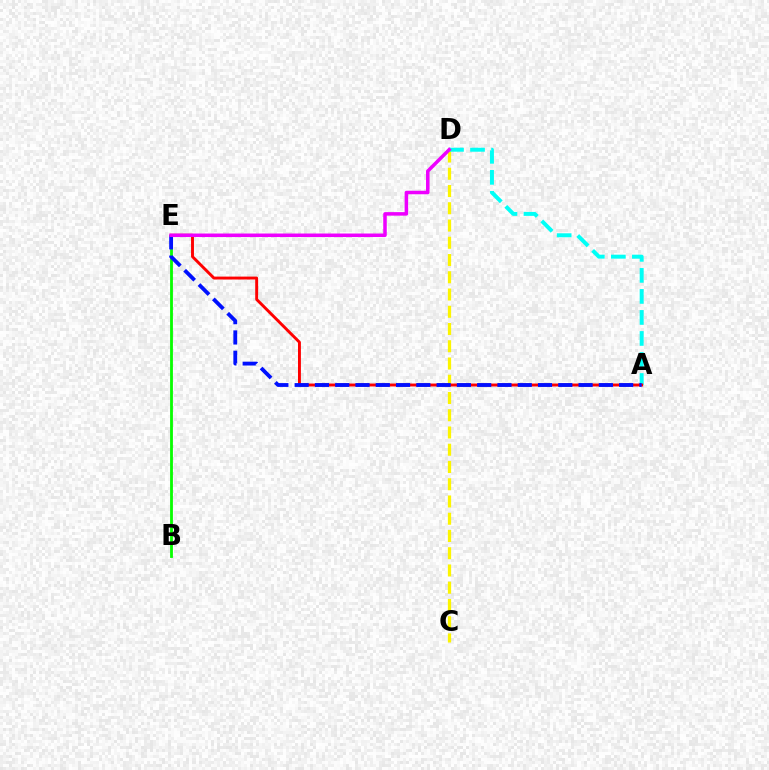{('C', 'D'): [{'color': '#fcf500', 'line_style': 'dashed', 'thickness': 2.34}], ('A', 'D'): [{'color': '#00fff6', 'line_style': 'dashed', 'thickness': 2.86}], ('B', 'E'): [{'color': '#08ff00', 'line_style': 'solid', 'thickness': 2.03}], ('A', 'E'): [{'color': '#ff0000', 'line_style': 'solid', 'thickness': 2.1}, {'color': '#0010ff', 'line_style': 'dashed', 'thickness': 2.75}], ('D', 'E'): [{'color': '#ee00ff', 'line_style': 'solid', 'thickness': 2.53}]}